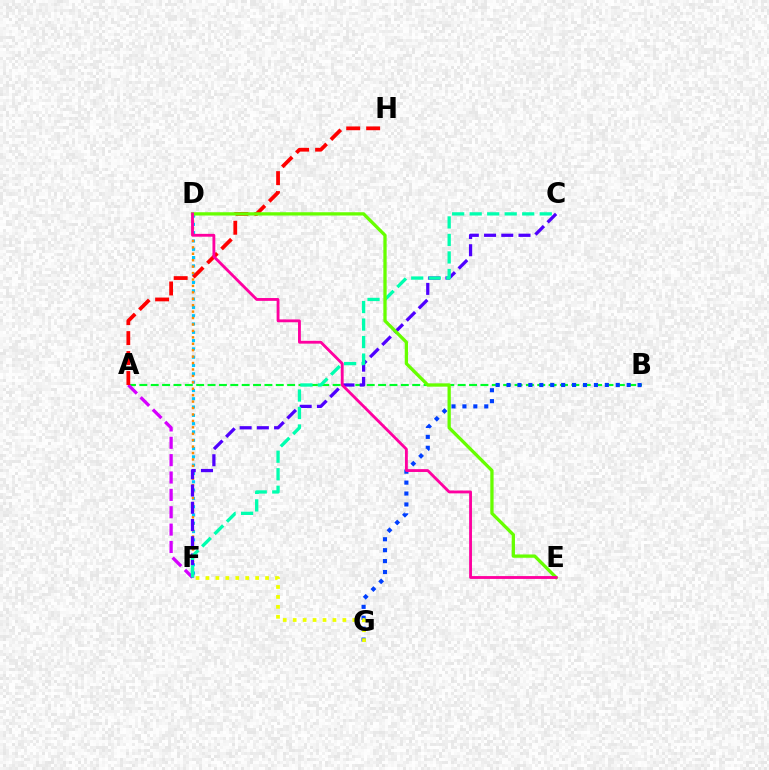{('A', 'B'): [{'color': '#00ff27', 'line_style': 'dashed', 'thickness': 1.54}], ('B', 'G'): [{'color': '#003fff', 'line_style': 'dotted', 'thickness': 2.97}], ('D', 'F'): [{'color': '#00c7ff', 'line_style': 'dotted', 'thickness': 2.26}, {'color': '#ff8800', 'line_style': 'dotted', 'thickness': 1.75}], ('A', 'F'): [{'color': '#d600ff', 'line_style': 'dashed', 'thickness': 2.36}], ('A', 'H'): [{'color': '#ff0000', 'line_style': 'dashed', 'thickness': 2.71}], ('F', 'G'): [{'color': '#eeff00', 'line_style': 'dotted', 'thickness': 2.7}], ('C', 'F'): [{'color': '#4f00ff', 'line_style': 'dashed', 'thickness': 2.34}, {'color': '#00ffaf', 'line_style': 'dashed', 'thickness': 2.38}], ('D', 'E'): [{'color': '#66ff00', 'line_style': 'solid', 'thickness': 2.37}, {'color': '#ff00a0', 'line_style': 'solid', 'thickness': 2.05}]}